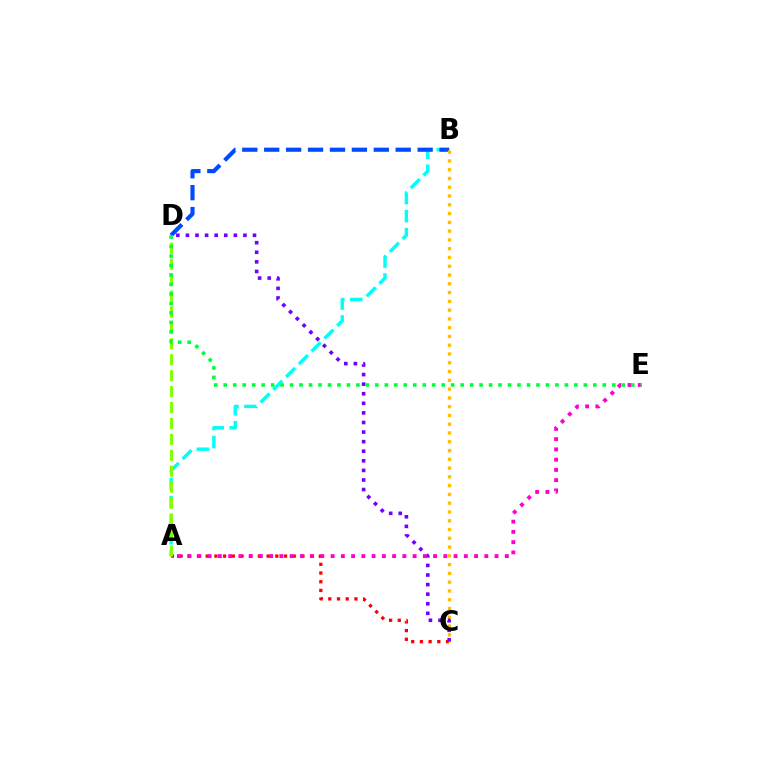{('A', 'C'): [{'color': '#ff0000', 'line_style': 'dotted', 'thickness': 2.36}], ('A', 'B'): [{'color': '#00fff6', 'line_style': 'dashed', 'thickness': 2.45}], ('B', 'D'): [{'color': '#004bff', 'line_style': 'dashed', 'thickness': 2.98}], ('B', 'C'): [{'color': '#ffbd00', 'line_style': 'dotted', 'thickness': 2.38}], ('A', 'D'): [{'color': '#84ff00', 'line_style': 'dashed', 'thickness': 2.16}], ('C', 'D'): [{'color': '#7200ff', 'line_style': 'dotted', 'thickness': 2.6}], ('A', 'E'): [{'color': '#ff00cf', 'line_style': 'dotted', 'thickness': 2.78}], ('D', 'E'): [{'color': '#00ff39', 'line_style': 'dotted', 'thickness': 2.57}]}